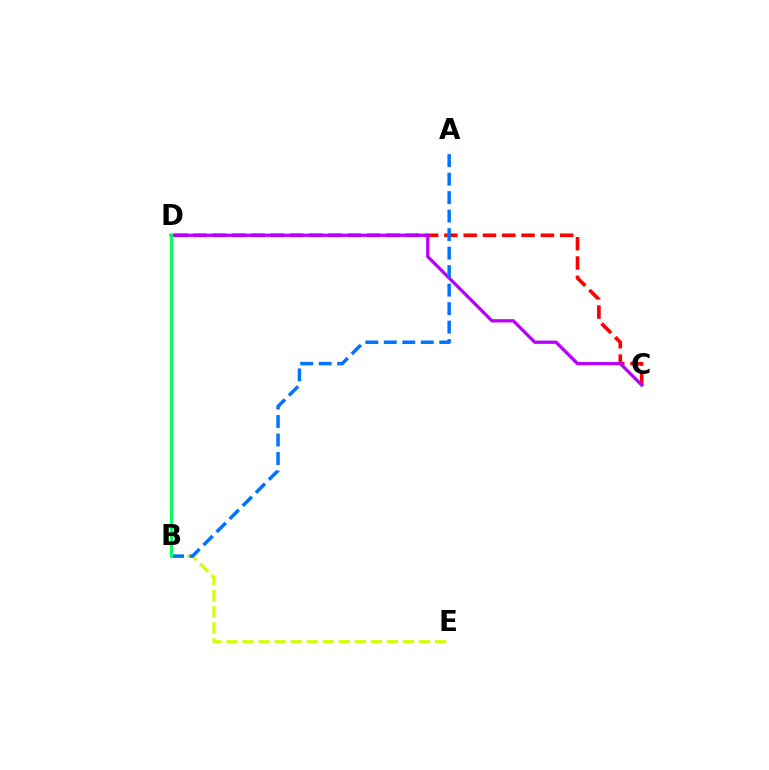{('C', 'D'): [{'color': '#ff0000', 'line_style': 'dashed', 'thickness': 2.62}, {'color': '#b900ff', 'line_style': 'solid', 'thickness': 2.36}], ('B', 'E'): [{'color': '#d1ff00', 'line_style': 'dashed', 'thickness': 2.18}], ('A', 'B'): [{'color': '#0074ff', 'line_style': 'dashed', 'thickness': 2.51}], ('B', 'D'): [{'color': '#00ff5c', 'line_style': 'solid', 'thickness': 2.1}]}